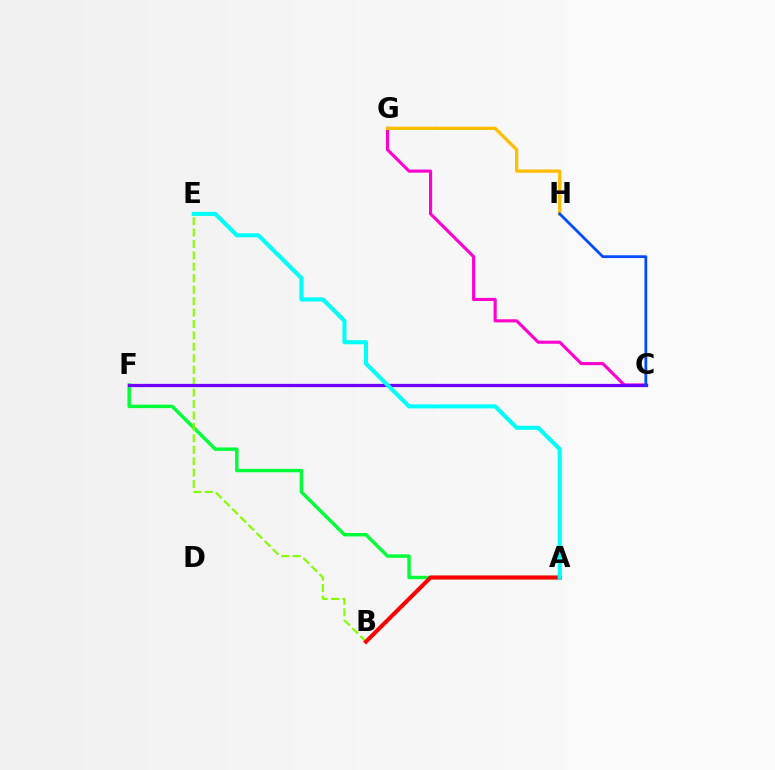{('A', 'F'): [{'color': '#00ff39', 'line_style': 'solid', 'thickness': 2.47}], ('B', 'E'): [{'color': '#84ff00', 'line_style': 'dashed', 'thickness': 1.55}], ('C', 'G'): [{'color': '#ff00cf', 'line_style': 'solid', 'thickness': 2.23}], ('C', 'F'): [{'color': '#7200ff', 'line_style': 'solid', 'thickness': 2.34}], ('A', 'B'): [{'color': '#ff0000', 'line_style': 'solid', 'thickness': 2.92}], ('G', 'H'): [{'color': '#ffbd00', 'line_style': 'solid', 'thickness': 2.36}], ('C', 'H'): [{'color': '#004bff', 'line_style': 'solid', 'thickness': 2.0}], ('A', 'E'): [{'color': '#00fff6', 'line_style': 'solid', 'thickness': 2.92}]}